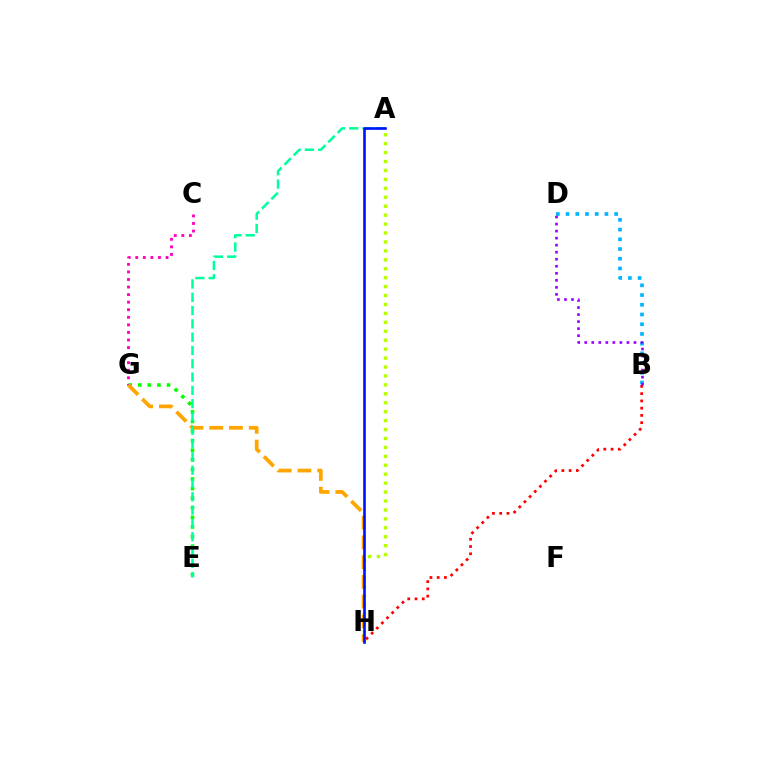{('E', 'G'): [{'color': '#08ff00', 'line_style': 'dotted', 'thickness': 2.61}], ('B', 'H'): [{'color': '#ff0000', 'line_style': 'dotted', 'thickness': 1.97}], ('A', 'H'): [{'color': '#b3ff00', 'line_style': 'dotted', 'thickness': 2.43}, {'color': '#0010ff', 'line_style': 'solid', 'thickness': 1.88}], ('C', 'G'): [{'color': '#ff00bd', 'line_style': 'dotted', 'thickness': 2.05}], ('G', 'H'): [{'color': '#ffa500', 'line_style': 'dashed', 'thickness': 2.68}], ('B', 'D'): [{'color': '#00b5ff', 'line_style': 'dotted', 'thickness': 2.64}, {'color': '#9b00ff', 'line_style': 'dotted', 'thickness': 1.91}], ('A', 'E'): [{'color': '#00ff9d', 'line_style': 'dashed', 'thickness': 1.81}]}